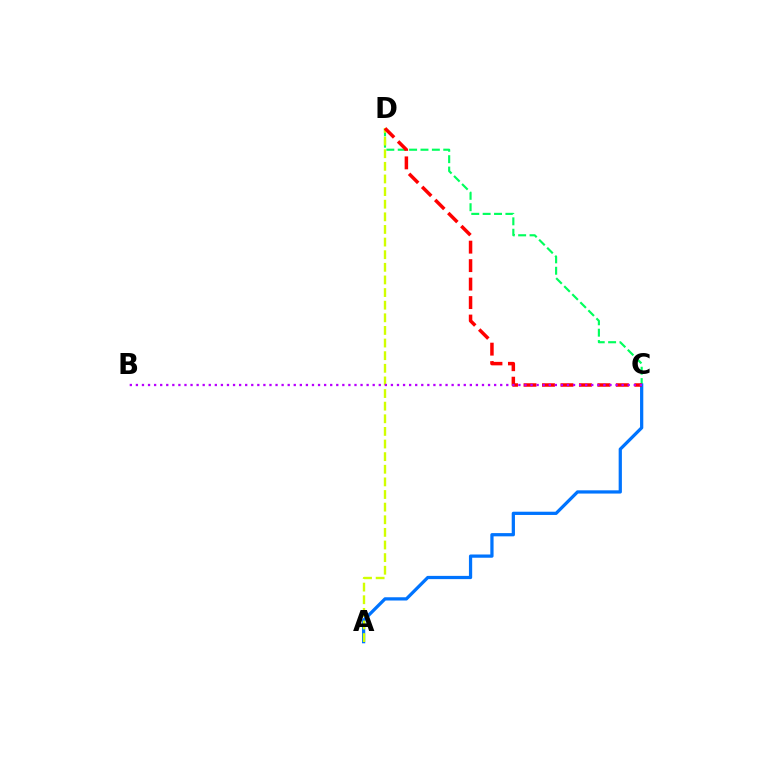{('C', 'D'): [{'color': '#00ff5c', 'line_style': 'dashed', 'thickness': 1.55}, {'color': '#ff0000', 'line_style': 'dashed', 'thickness': 2.51}], ('A', 'C'): [{'color': '#0074ff', 'line_style': 'solid', 'thickness': 2.34}], ('A', 'D'): [{'color': '#d1ff00', 'line_style': 'dashed', 'thickness': 1.71}], ('B', 'C'): [{'color': '#b900ff', 'line_style': 'dotted', 'thickness': 1.65}]}